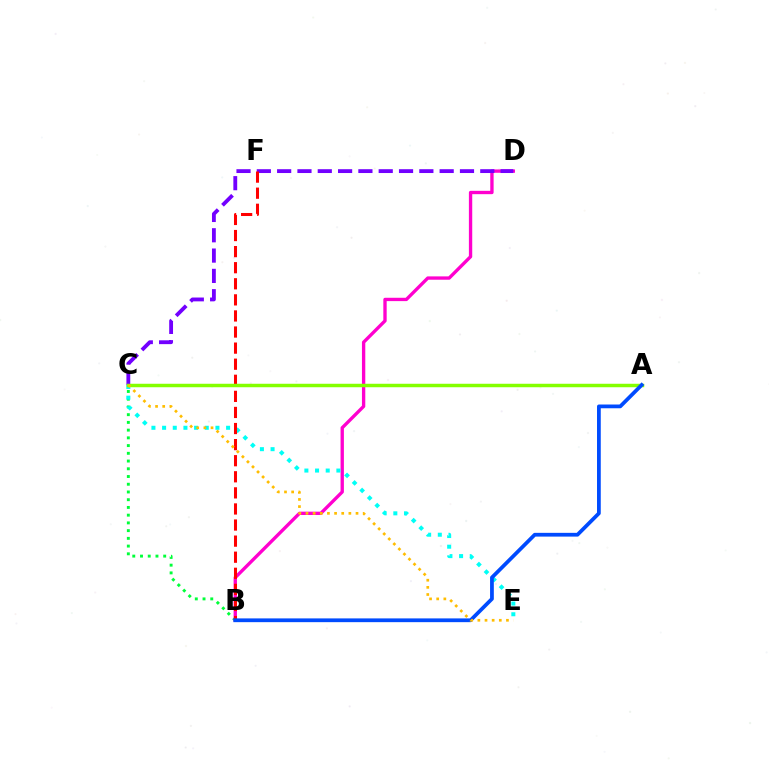{('B', 'C'): [{'color': '#00ff39', 'line_style': 'dotted', 'thickness': 2.1}], ('B', 'D'): [{'color': '#ff00cf', 'line_style': 'solid', 'thickness': 2.41}], ('C', 'E'): [{'color': '#00fff6', 'line_style': 'dotted', 'thickness': 2.9}, {'color': '#ffbd00', 'line_style': 'dotted', 'thickness': 1.94}], ('C', 'D'): [{'color': '#7200ff', 'line_style': 'dashed', 'thickness': 2.76}], ('B', 'F'): [{'color': '#ff0000', 'line_style': 'dashed', 'thickness': 2.18}], ('A', 'C'): [{'color': '#84ff00', 'line_style': 'solid', 'thickness': 2.5}], ('A', 'B'): [{'color': '#004bff', 'line_style': 'solid', 'thickness': 2.7}]}